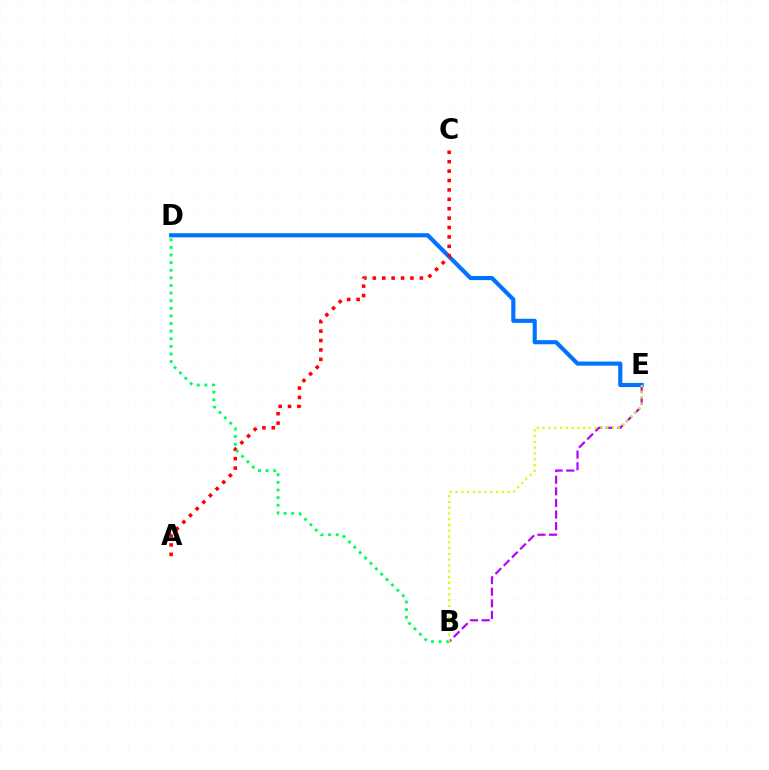{('D', 'E'): [{'color': '#0074ff', 'line_style': 'solid', 'thickness': 2.97}], ('B', 'E'): [{'color': '#b900ff', 'line_style': 'dashed', 'thickness': 1.58}, {'color': '#d1ff00', 'line_style': 'dotted', 'thickness': 1.57}], ('A', 'C'): [{'color': '#ff0000', 'line_style': 'dotted', 'thickness': 2.55}], ('B', 'D'): [{'color': '#00ff5c', 'line_style': 'dotted', 'thickness': 2.07}]}